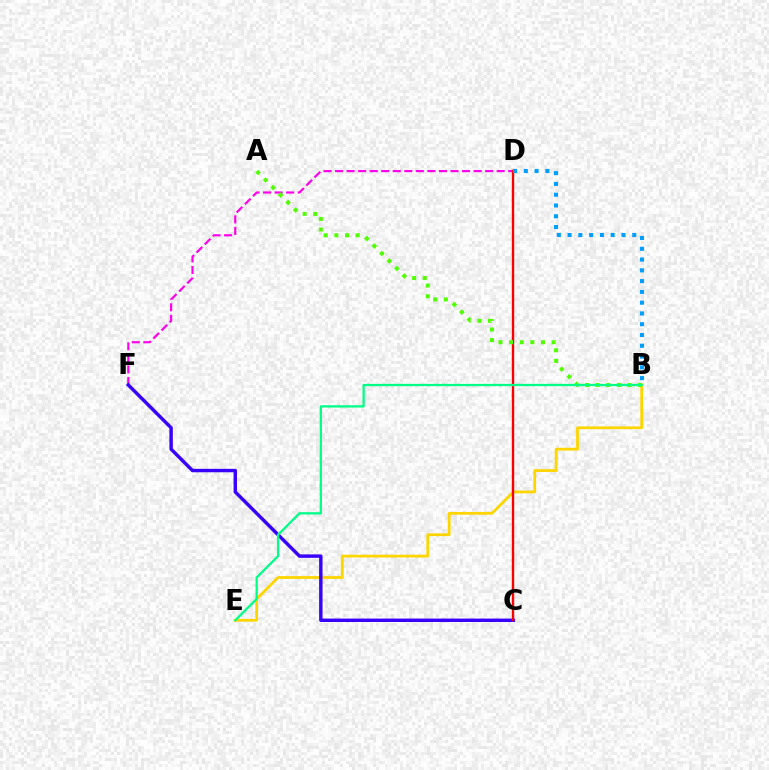{('B', 'E'): [{'color': '#ffd500', 'line_style': 'solid', 'thickness': 2.0}, {'color': '#00ff86', 'line_style': 'solid', 'thickness': 1.64}], ('D', 'F'): [{'color': '#ff00ed', 'line_style': 'dashed', 'thickness': 1.57}], ('C', 'F'): [{'color': '#3700ff', 'line_style': 'solid', 'thickness': 2.46}], ('C', 'D'): [{'color': '#ff0000', 'line_style': 'solid', 'thickness': 1.71}], ('A', 'B'): [{'color': '#4fff00', 'line_style': 'dotted', 'thickness': 2.88}], ('B', 'D'): [{'color': '#009eff', 'line_style': 'dotted', 'thickness': 2.93}]}